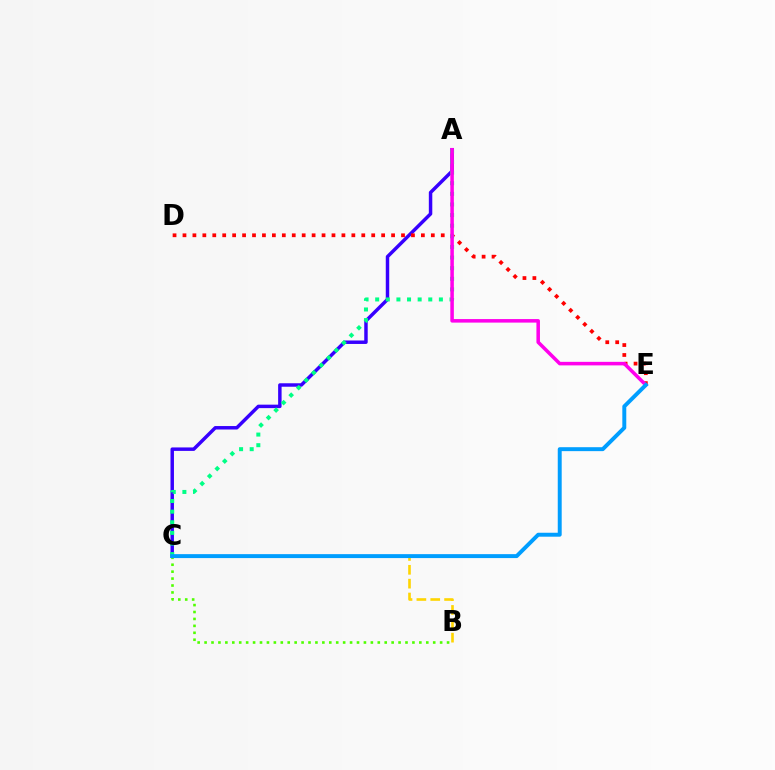{('A', 'C'): [{'color': '#3700ff', 'line_style': 'solid', 'thickness': 2.49}, {'color': '#00ff86', 'line_style': 'dotted', 'thickness': 2.88}], ('B', 'C'): [{'color': '#4fff00', 'line_style': 'dotted', 'thickness': 1.88}, {'color': '#ffd500', 'line_style': 'dashed', 'thickness': 1.88}], ('D', 'E'): [{'color': '#ff0000', 'line_style': 'dotted', 'thickness': 2.7}], ('A', 'E'): [{'color': '#ff00ed', 'line_style': 'solid', 'thickness': 2.54}], ('C', 'E'): [{'color': '#009eff', 'line_style': 'solid', 'thickness': 2.84}]}